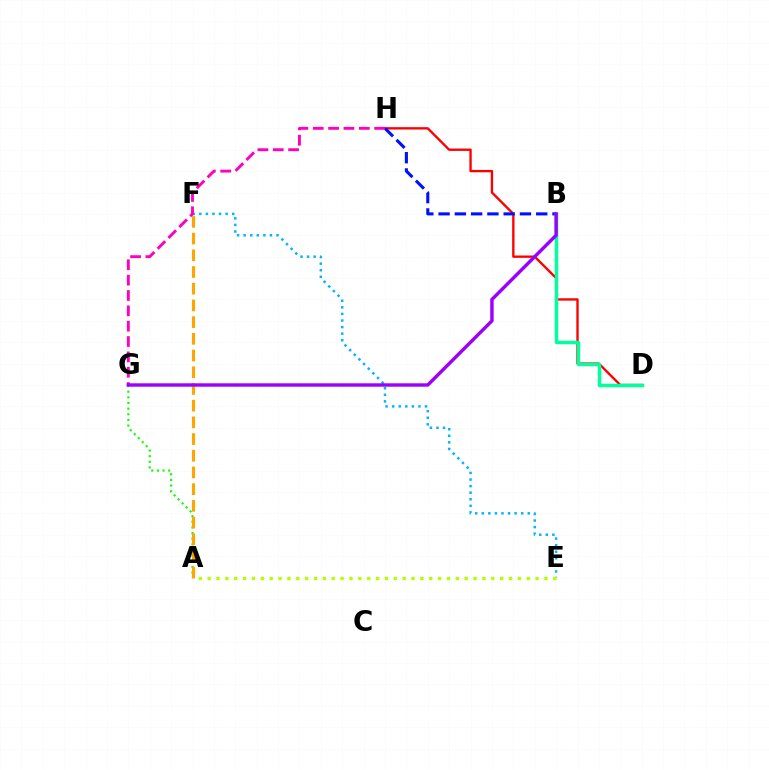{('D', 'H'): [{'color': '#ff0000', 'line_style': 'solid', 'thickness': 1.69}], ('E', 'F'): [{'color': '#00b5ff', 'line_style': 'dotted', 'thickness': 1.79}], ('B', 'H'): [{'color': '#0010ff', 'line_style': 'dashed', 'thickness': 2.21}], ('A', 'G'): [{'color': '#08ff00', 'line_style': 'dotted', 'thickness': 1.53}], ('A', 'E'): [{'color': '#b3ff00', 'line_style': 'dotted', 'thickness': 2.41}], ('B', 'D'): [{'color': '#00ff9d', 'line_style': 'solid', 'thickness': 2.51}], ('G', 'H'): [{'color': '#ff00bd', 'line_style': 'dashed', 'thickness': 2.08}], ('A', 'F'): [{'color': '#ffa500', 'line_style': 'dashed', 'thickness': 2.27}], ('B', 'G'): [{'color': '#9b00ff', 'line_style': 'solid', 'thickness': 2.46}]}